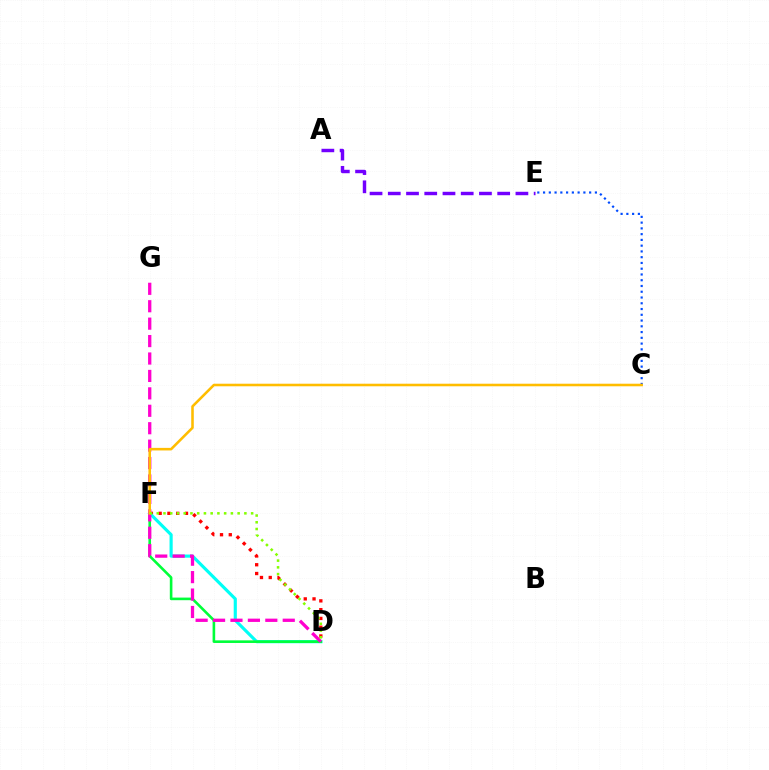{('D', 'F'): [{'color': '#ff0000', 'line_style': 'dotted', 'thickness': 2.38}, {'color': '#00fff6', 'line_style': 'solid', 'thickness': 2.27}, {'color': '#00ff39', 'line_style': 'solid', 'thickness': 1.88}, {'color': '#84ff00', 'line_style': 'dotted', 'thickness': 1.83}], ('C', 'E'): [{'color': '#004bff', 'line_style': 'dotted', 'thickness': 1.57}], ('D', 'G'): [{'color': '#ff00cf', 'line_style': 'dashed', 'thickness': 2.37}], ('A', 'E'): [{'color': '#7200ff', 'line_style': 'dashed', 'thickness': 2.48}], ('C', 'F'): [{'color': '#ffbd00', 'line_style': 'solid', 'thickness': 1.85}]}